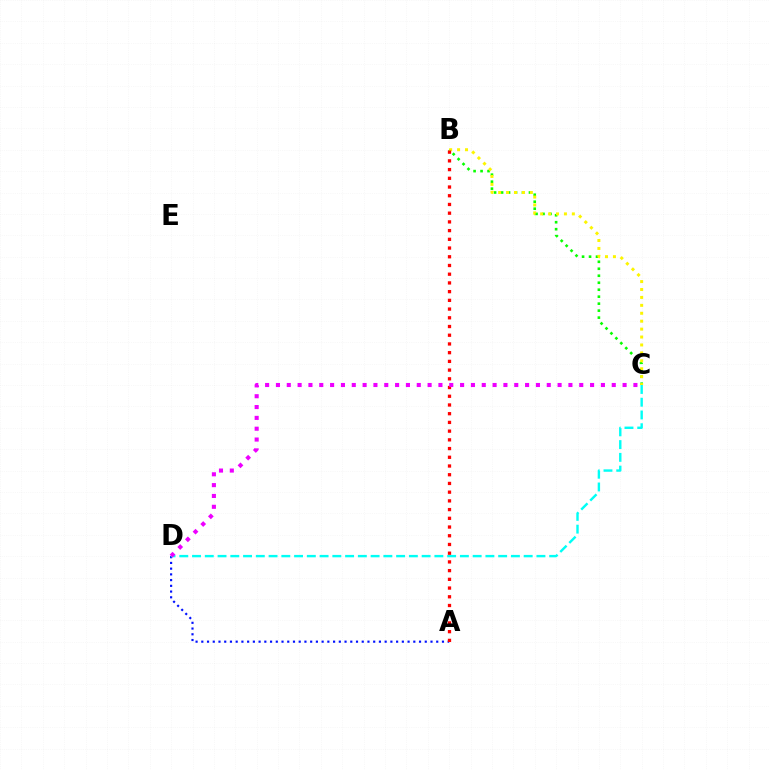{('B', 'C'): [{'color': '#08ff00', 'line_style': 'dotted', 'thickness': 1.9}, {'color': '#fcf500', 'line_style': 'dotted', 'thickness': 2.15}], ('A', 'D'): [{'color': '#0010ff', 'line_style': 'dotted', 'thickness': 1.56}], ('C', 'D'): [{'color': '#00fff6', 'line_style': 'dashed', 'thickness': 1.73}, {'color': '#ee00ff', 'line_style': 'dotted', 'thickness': 2.94}], ('A', 'B'): [{'color': '#ff0000', 'line_style': 'dotted', 'thickness': 2.37}]}